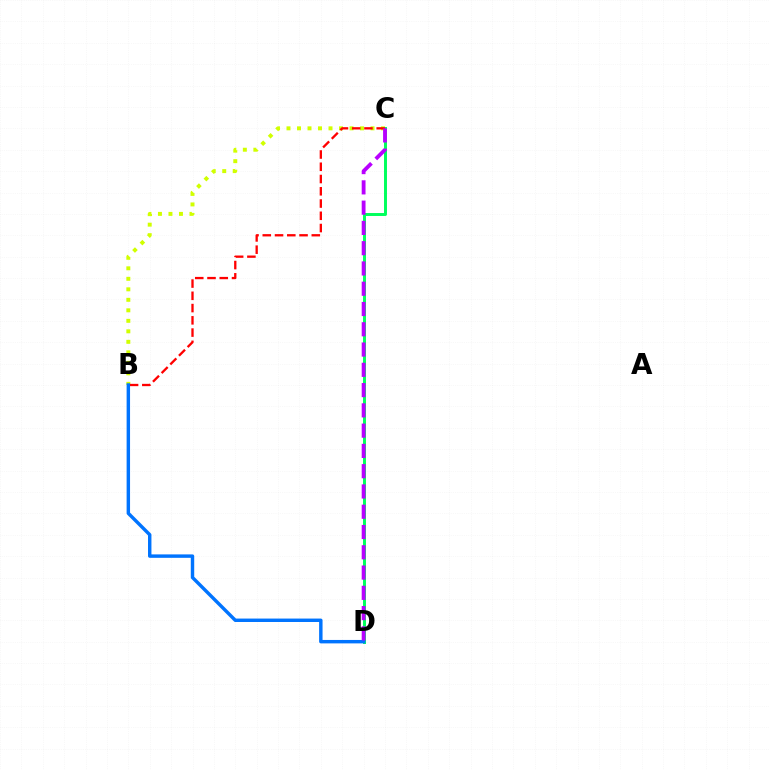{('C', 'D'): [{'color': '#00ff5c', 'line_style': 'solid', 'thickness': 2.13}, {'color': '#b900ff', 'line_style': 'dashed', 'thickness': 2.75}], ('B', 'C'): [{'color': '#d1ff00', 'line_style': 'dotted', 'thickness': 2.85}, {'color': '#ff0000', 'line_style': 'dashed', 'thickness': 1.66}], ('B', 'D'): [{'color': '#0074ff', 'line_style': 'solid', 'thickness': 2.47}]}